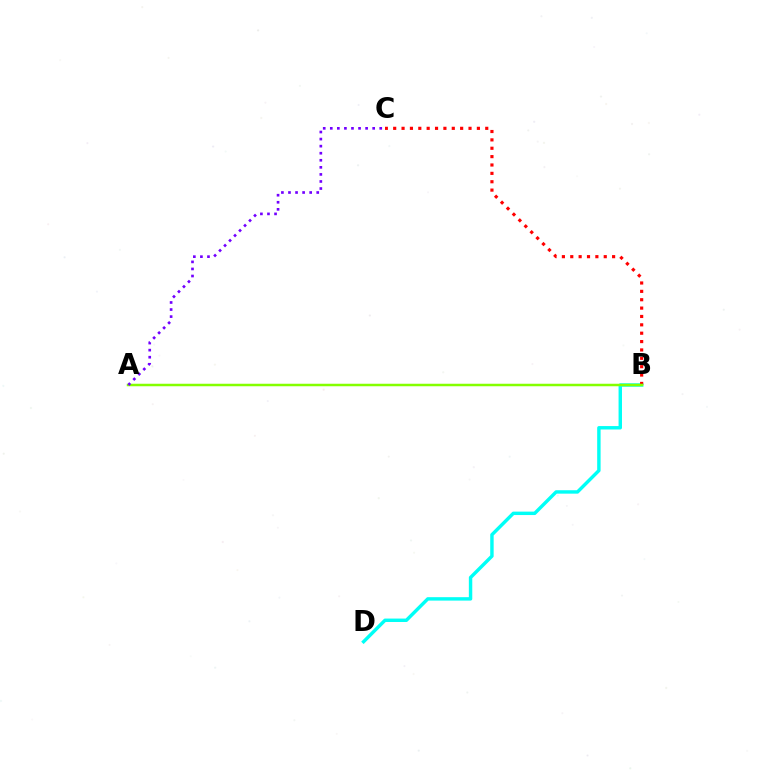{('B', 'D'): [{'color': '#00fff6', 'line_style': 'solid', 'thickness': 2.47}], ('B', 'C'): [{'color': '#ff0000', 'line_style': 'dotted', 'thickness': 2.27}], ('A', 'B'): [{'color': '#84ff00', 'line_style': 'solid', 'thickness': 1.8}], ('A', 'C'): [{'color': '#7200ff', 'line_style': 'dotted', 'thickness': 1.92}]}